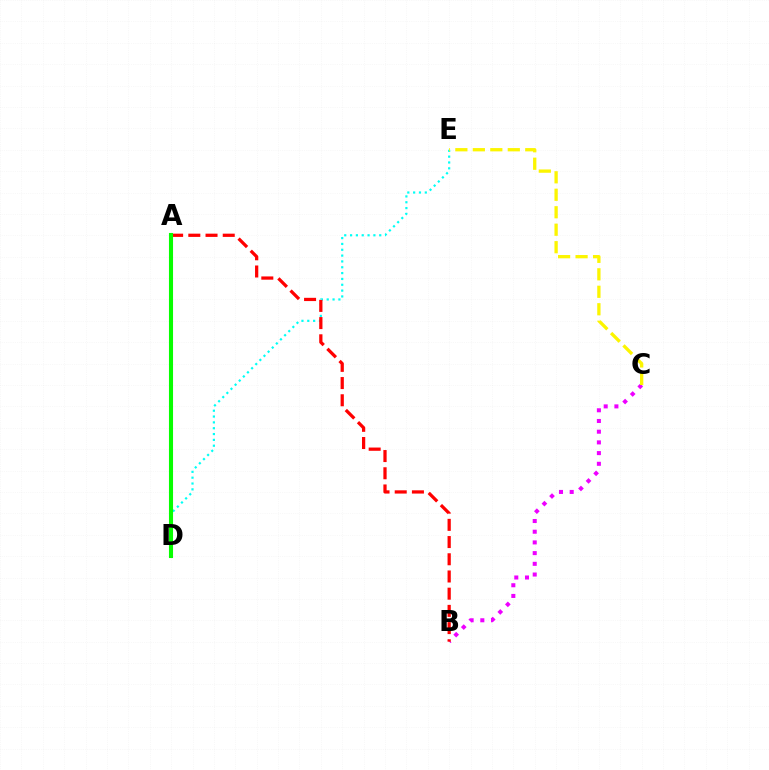{('D', 'E'): [{'color': '#00fff6', 'line_style': 'dotted', 'thickness': 1.58}], ('B', 'C'): [{'color': '#ee00ff', 'line_style': 'dotted', 'thickness': 2.91}], ('A', 'B'): [{'color': '#ff0000', 'line_style': 'dashed', 'thickness': 2.34}], ('A', 'D'): [{'color': '#0010ff', 'line_style': 'dashed', 'thickness': 2.77}, {'color': '#08ff00', 'line_style': 'solid', 'thickness': 2.94}], ('C', 'E'): [{'color': '#fcf500', 'line_style': 'dashed', 'thickness': 2.37}]}